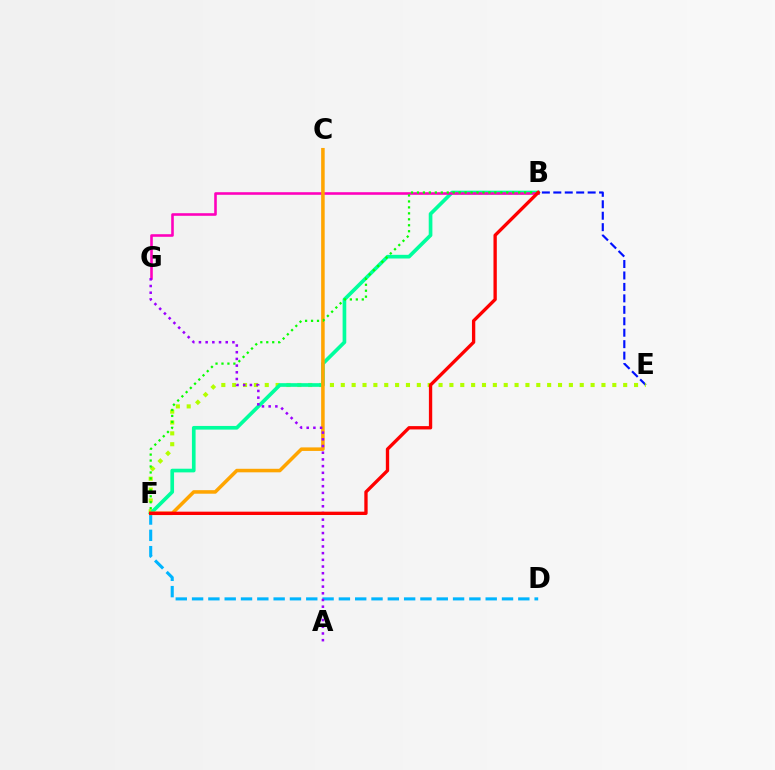{('B', 'E'): [{'color': '#0010ff', 'line_style': 'dashed', 'thickness': 1.56}], ('E', 'F'): [{'color': '#b3ff00', 'line_style': 'dotted', 'thickness': 2.95}], ('D', 'F'): [{'color': '#00b5ff', 'line_style': 'dashed', 'thickness': 2.22}], ('B', 'F'): [{'color': '#00ff9d', 'line_style': 'solid', 'thickness': 2.64}, {'color': '#08ff00', 'line_style': 'dotted', 'thickness': 1.62}, {'color': '#ff0000', 'line_style': 'solid', 'thickness': 2.4}], ('B', 'G'): [{'color': '#ff00bd', 'line_style': 'solid', 'thickness': 1.87}], ('C', 'F'): [{'color': '#ffa500', 'line_style': 'solid', 'thickness': 2.54}], ('A', 'G'): [{'color': '#9b00ff', 'line_style': 'dotted', 'thickness': 1.82}]}